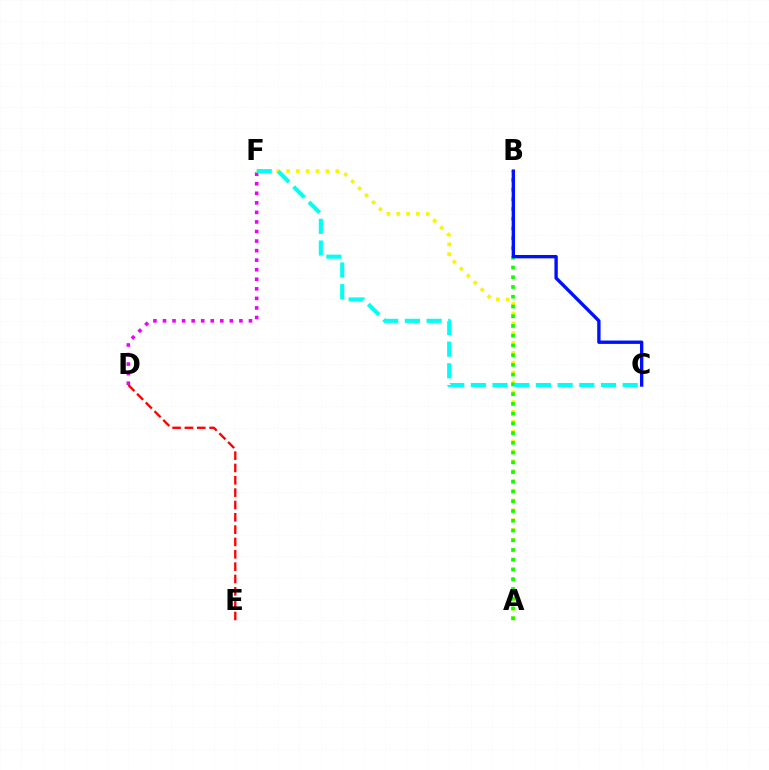{('D', 'F'): [{'color': '#ee00ff', 'line_style': 'dotted', 'thickness': 2.6}], ('D', 'E'): [{'color': '#ff0000', 'line_style': 'dashed', 'thickness': 1.68}], ('A', 'F'): [{'color': '#fcf500', 'line_style': 'dotted', 'thickness': 2.67}], ('A', 'B'): [{'color': '#08ff00', 'line_style': 'dotted', 'thickness': 2.65}], ('C', 'F'): [{'color': '#00fff6', 'line_style': 'dashed', 'thickness': 2.95}], ('B', 'C'): [{'color': '#0010ff', 'line_style': 'solid', 'thickness': 2.42}]}